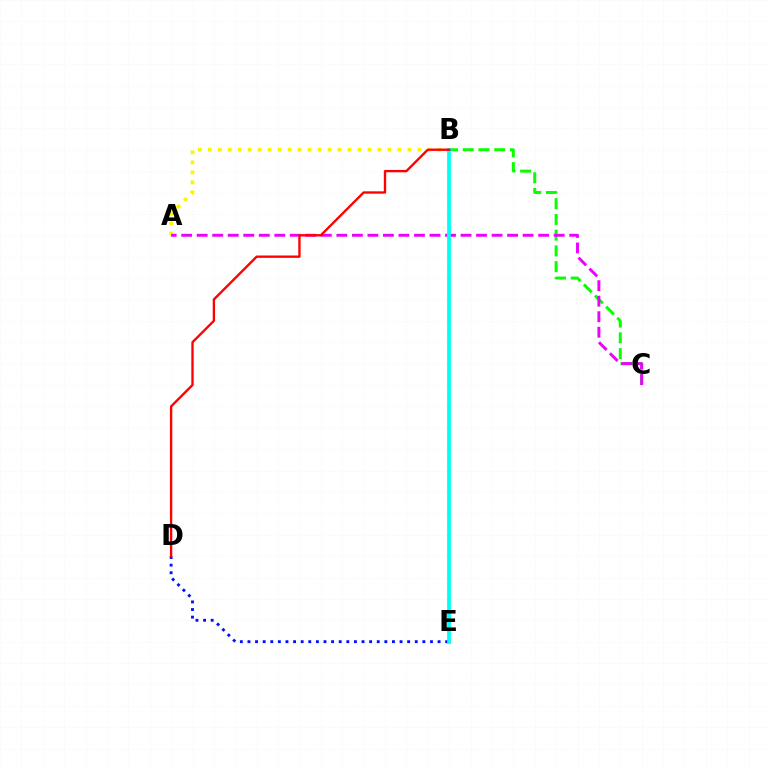{('A', 'B'): [{'color': '#fcf500', 'line_style': 'dotted', 'thickness': 2.71}], ('D', 'E'): [{'color': '#0010ff', 'line_style': 'dotted', 'thickness': 2.07}], ('B', 'C'): [{'color': '#08ff00', 'line_style': 'dashed', 'thickness': 2.14}], ('A', 'C'): [{'color': '#ee00ff', 'line_style': 'dashed', 'thickness': 2.11}], ('B', 'E'): [{'color': '#00fff6', 'line_style': 'solid', 'thickness': 2.72}], ('B', 'D'): [{'color': '#ff0000', 'line_style': 'solid', 'thickness': 1.69}]}